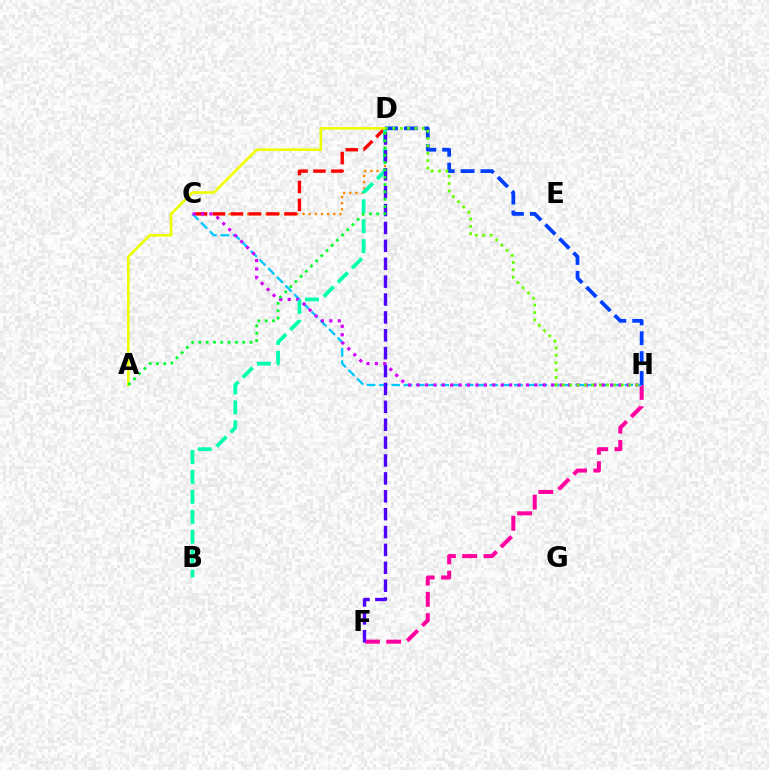{('C', 'D'): [{'color': '#ff8800', 'line_style': 'dotted', 'thickness': 1.67}, {'color': '#ff0000', 'line_style': 'dashed', 'thickness': 2.43}], ('F', 'H'): [{'color': '#ff00a0', 'line_style': 'dashed', 'thickness': 2.89}], ('C', 'H'): [{'color': '#00c7ff', 'line_style': 'dashed', 'thickness': 1.67}, {'color': '#d600ff', 'line_style': 'dotted', 'thickness': 2.29}], ('B', 'D'): [{'color': '#00ffaf', 'line_style': 'dashed', 'thickness': 2.71}], ('D', 'F'): [{'color': '#4f00ff', 'line_style': 'dashed', 'thickness': 2.43}], ('A', 'D'): [{'color': '#eeff00', 'line_style': 'solid', 'thickness': 1.88}, {'color': '#00ff27', 'line_style': 'dotted', 'thickness': 1.99}], ('D', 'H'): [{'color': '#003fff', 'line_style': 'dashed', 'thickness': 2.7}, {'color': '#66ff00', 'line_style': 'dotted', 'thickness': 2.0}]}